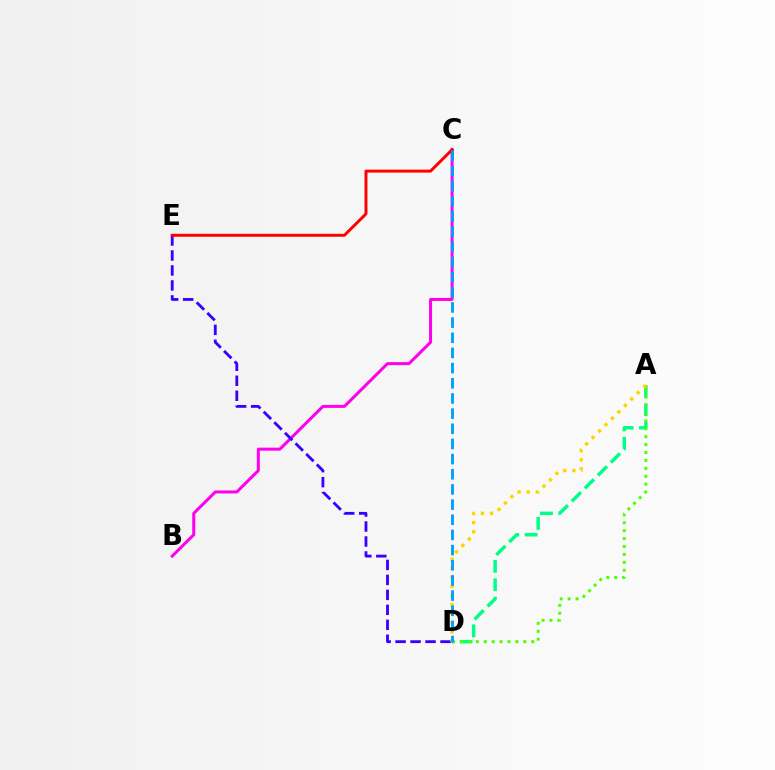{('A', 'D'): [{'color': '#00ff86', 'line_style': 'dashed', 'thickness': 2.49}, {'color': '#4fff00', 'line_style': 'dotted', 'thickness': 2.15}, {'color': '#ffd500', 'line_style': 'dotted', 'thickness': 2.47}], ('B', 'C'): [{'color': '#ff00ed', 'line_style': 'solid', 'thickness': 2.17}], ('D', 'E'): [{'color': '#3700ff', 'line_style': 'dashed', 'thickness': 2.03}], ('C', 'E'): [{'color': '#ff0000', 'line_style': 'solid', 'thickness': 2.13}], ('C', 'D'): [{'color': '#009eff', 'line_style': 'dashed', 'thickness': 2.06}]}